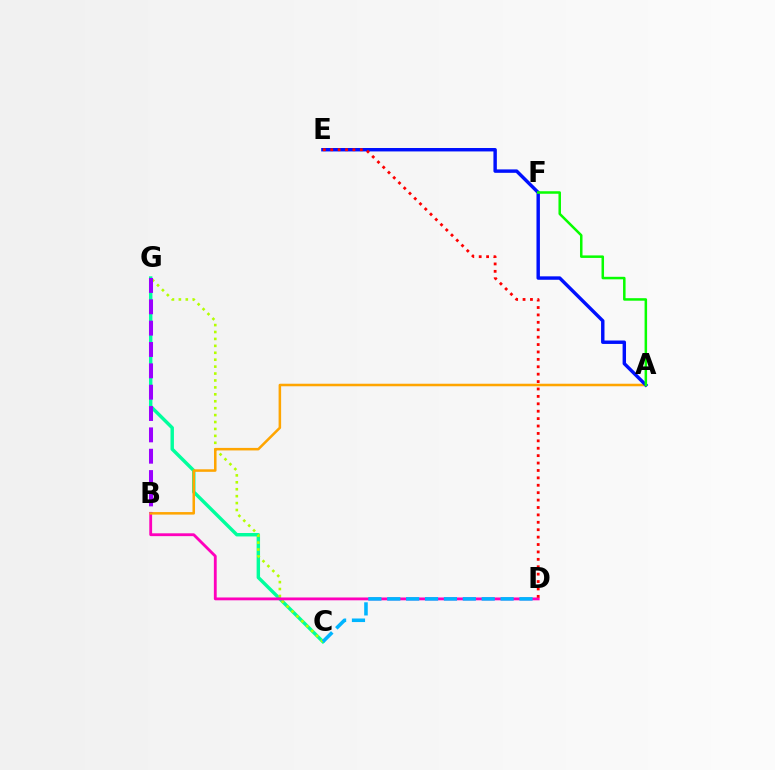{('C', 'G'): [{'color': '#00ff9d', 'line_style': 'solid', 'thickness': 2.47}, {'color': '#b3ff00', 'line_style': 'dotted', 'thickness': 1.88}], ('B', 'D'): [{'color': '#ff00bd', 'line_style': 'solid', 'thickness': 2.04}], ('A', 'B'): [{'color': '#ffa500', 'line_style': 'solid', 'thickness': 1.82}], ('B', 'G'): [{'color': '#9b00ff', 'line_style': 'dashed', 'thickness': 2.9}], ('A', 'E'): [{'color': '#0010ff', 'line_style': 'solid', 'thickness': 2.47}], ('A', 'F'): [{'color': '#08ff00', 'line_style': 'solid', 'thickness': 1.81}], ('C', 'D'): [{'color': '#00b5ff', 'line_style': 'dashed', 'thickness': 2.57}], ('D', 'E'): [{'color': '#ff0000', 'line_style': 'dotted', 'thickness': 2.01}]}